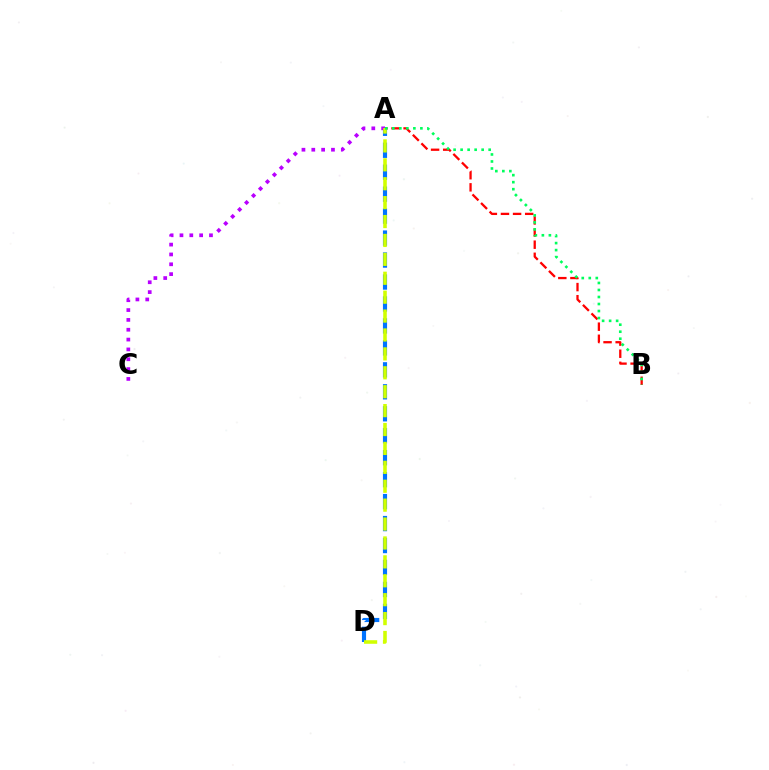{('A', 'B'): [{'color': '#ff0000', 'line_style': 'dashed', 'thickness': 1.65}, {'color': '#00ff5c', 'line_style': 'dotted', 'thickness': 1.91}], ('A', 'D'): [{'color': '#0074ff', 'line_style': 'dashed', 'thickness': 2.98}, {'color': '#d1ff00', 'line_style': 'dashed', 'thickness': 2.57}], ('A', 'C'): [{'color': '#b900ff', 'line_style': 'dotted', 'thickness': 2.67}]}